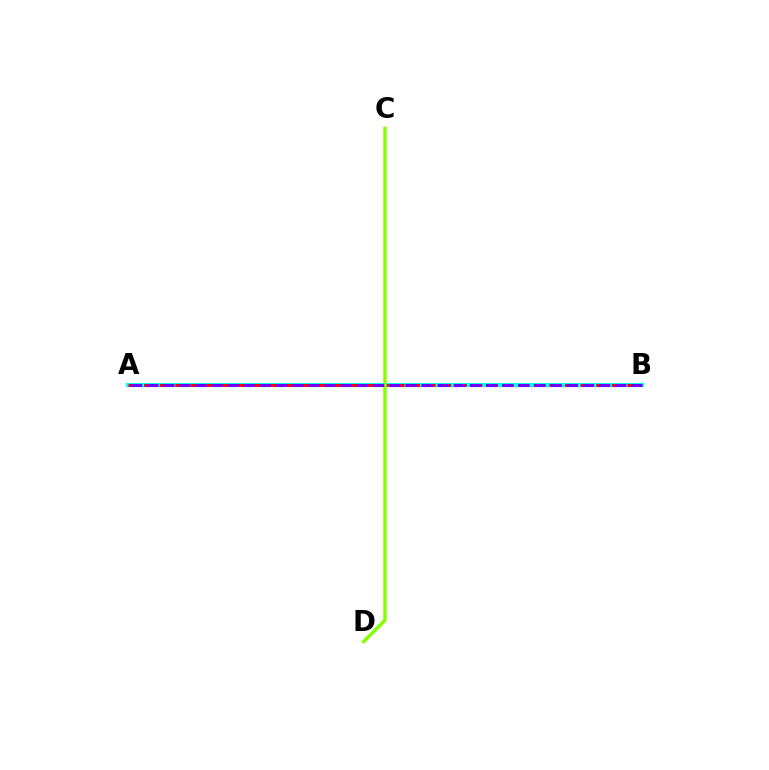{('A', 'B'): [{'color': '#00fff6', 'line_style': 'solid', 'thickness': 2.97}, {'color': '#ff0000', 'line_style': 'dashed', 'thickness': 2.12}, {'color': '#7200ff', 'line_style': 'dashed', 'thickness': 2.19}], ('C', 'D'): [{'color': '#84ff00', 'line_style': 'solid', 'thickness': 2.47}]}